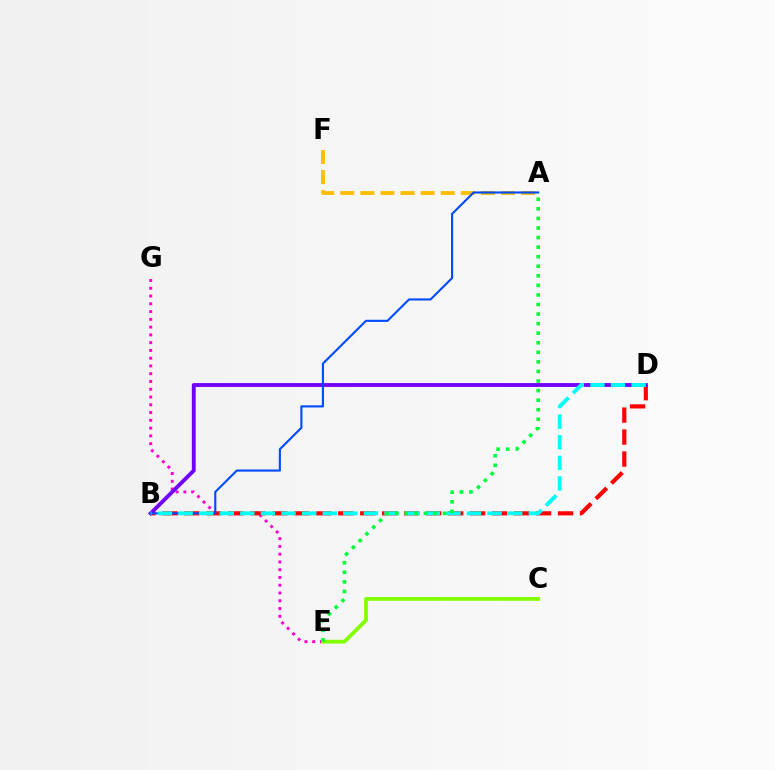{('A', 'F'): [{'color': '#ffbd00', 'line_style': 'dashed', 'thickness': 2.73}], ('E', 'G'): [{'color': '#ff00cf', 'line_style': 'dotted', 'thickness': 2.11}], ('B', 'D'): [{'color': '#ff0000', 'line_style': 'dashed', 'thickness': 2.99}, {'color': '#7200ff', 'line_style': 'solid', 'thickness': 2.78}, {'color': '#00fff6', 'line_style': 'dashed', 'thickness': 2.8}], ('A', 'B'): [{'color': '#004bff', 'line_style': 'solid', 'thickness': 1.53}], ('C', 'E'): [{'color': '#84ff00', 'line_style': 'solid', 'thickness': 2.76}], ('A', 'E'): [{'color': '#00ff39', 'line_style': 'dotted', 'thickness': 2.6}]}